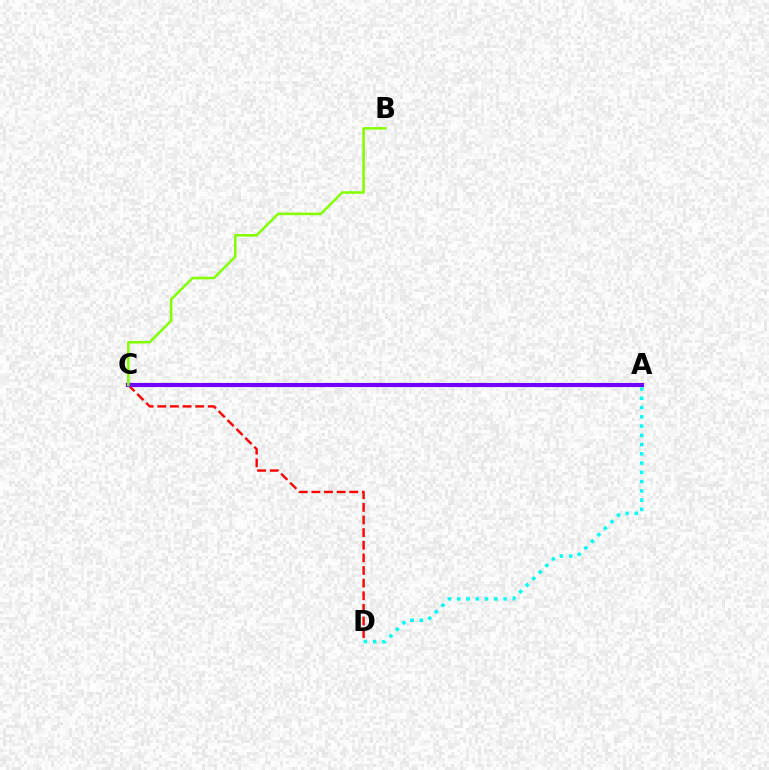{('C', 'D'): [{'color': '#ff0000', 'line_style': 'dashed', 'thickness': 1.72}], ('A', 'C'): [{'color': '#7200ff', 'line_style': 'solid', 'thickness': 2.97}], ('B', 'C'): [{'color': '#84ff00', 'line_style': 'solid', 'thickness': 1.82}], ('A', 'D'): [{'color': '#00fff6', 'line_style': 'dotted', 'thickness': 2.52}]}